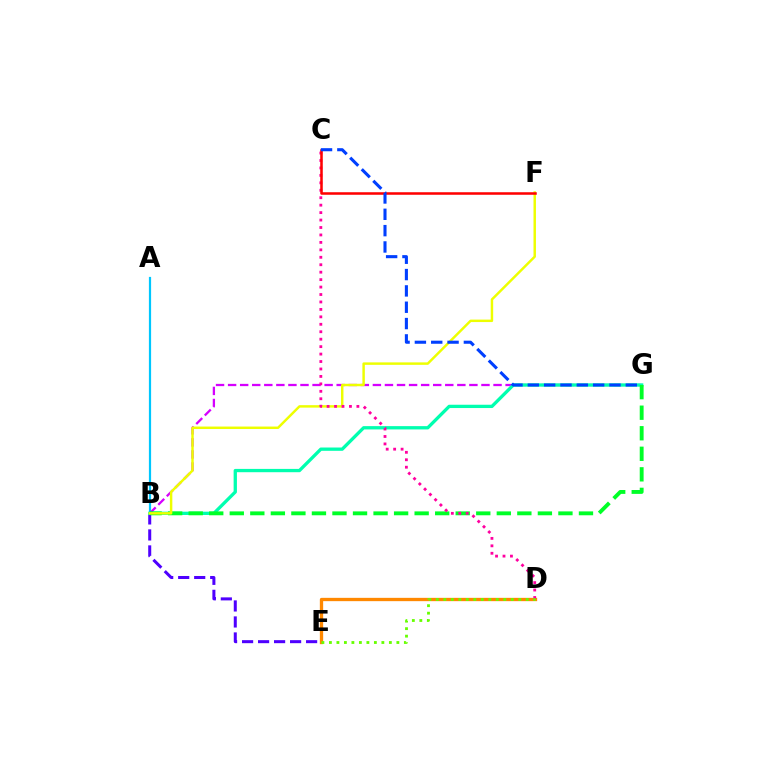{('B', 'E'): [{'color': '#4f00ff', 'line_style': 'dashed', 'thickness': 2.17}], ('A', 'B'): [{'color': '#00c7ff', 'line_style': 'solid', 'thickness': 1.59}], ('B', 'G'): [{'color': '#d600ff', 'line_style': 'dashed', 'thickness': 1.64}, {'color': '#00ffaf', 'line_style': 'solid', 'thickness': 2.38}, {'color': '#00ff27', 'line_style': 'dashed', 'thickness': 2.79}], ('D', 'E'): [{'color': '#ff8800', 'line_style': 'solid', 'thickness': 2.38}, {'color': '#66ff00', 'line_style': 'dotted', 'thickness': 2.04}], ('B', 'F'): [{'color': '#eeff00', 'line_style': 'solid', 'thickness': 1.77}], ('C', 'D'): [{'color': '#ff00a0', 'line_style': 'dotted', 'thickness': 2.02}], ('C', 'F'): [{'color': '#ff0000', 'line_style': 'solid', 'thickness': 1.82}], ('C', 'G'): [{'color': '#003fff', 'line_style': 'dashed', 'thickness': 2.22}]}